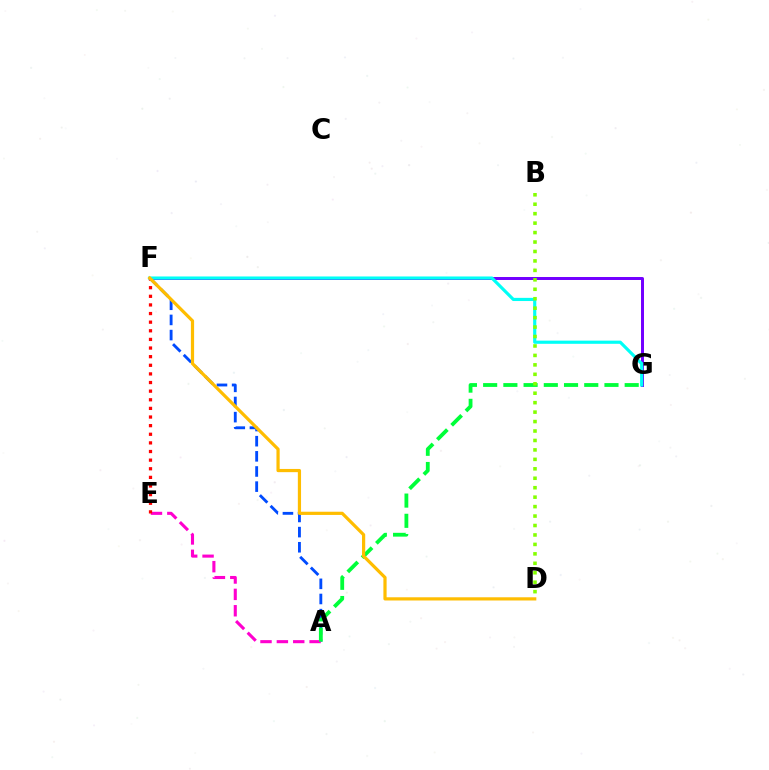{('A', 'F'): [{'color': '#004bff', 'line_style': 'dashed', 'thickness': 2.06}], ('F', 'G'): [{'color': '#7200ff', 'line_style': 'solid', 'thickness': 2.14}, {'color': '#00fff6', 'line_style': 'solid', 'thickness': 2.28}], ('A', 'E'): [{'color': '#ff00cf', 'line_style': 'dashed', 'thickness': 2.22}], ('E', 'F'): [{'color': '#ff0000', 'line_style': 'dotted', 'thickness': 2.34}], ('A', 'G'): [{'color': '#00ff39', 'line_style': 'dashed', 'thickness': 2.75}], ('D', 'F'): [{'color': '#ffbd00', 'line_style': 'solid', 'thickness': 2.31}], ('B', 'D'): [{'color': '#84ff00', 'line_style': 'dotted', 'thickness': 2.57}]}